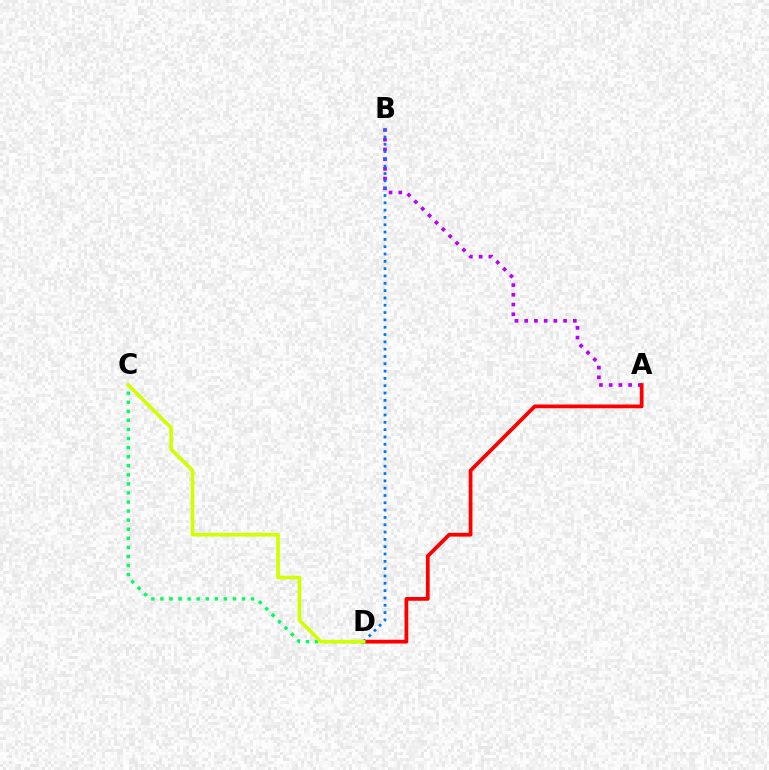{('A', 'B'): [{'color': '#b900ff', 'line_style': 'dotted', 'thickness': 2.64}], ('A', 'D'): [{'color': '#ff0000', 'line_style': 'solid', 'thickness': 2.7}], ('C', 'D'): [{'color': '#00ff5c', 'line_style': 'dotted', 'thickness': 2.46}, {'color': '#d1ff00', 'line_style': 'solid', 'thickness': 2.61}], ('B', 'D'): [{'color': '#0074ff', 'line_style': 'dotted', 'thickness': 1.99}]}